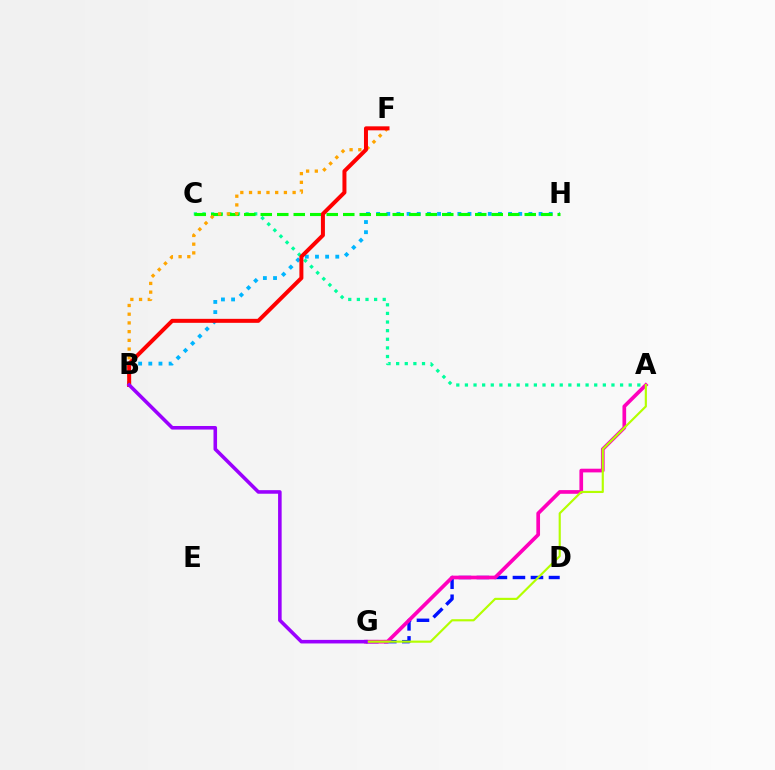{('A', 'C'): [{'color': '#00ff9d', 'line_style': 'dotted', 'thickness': 2.34}], ('B', 'H'): [{'color': '#00b5ff', 'line_style': 'dotted', 'thickness': 2.76}], ('C', 'H'): [{'color': '#08ff00', 'line_style': 'dashed', 'thickness': 2.24}], ('B', 'F'): [{'color': '#ffa500', 'line_style': 'dotted', 'thickness': 2.37}, {'color': '#ff0000', 'line_style': 'solid', 'thickness': 2.87}], ('D', 'G'): [{'color': '#0010ff', 'line_style': 'dashed', 'thickness': 2.45}], ('A', 'G'): [{'color': '#ff00bd', 'line_style': 'solid', 'thickness': 2.65}, {'color': '#b3ff00', 'line_style': 'solid', 'thickness': 1.55}], ('B', 'G'): [{'color': '#9b00ff', 'line_style': 'solid', 'thickness': 2.57}]}